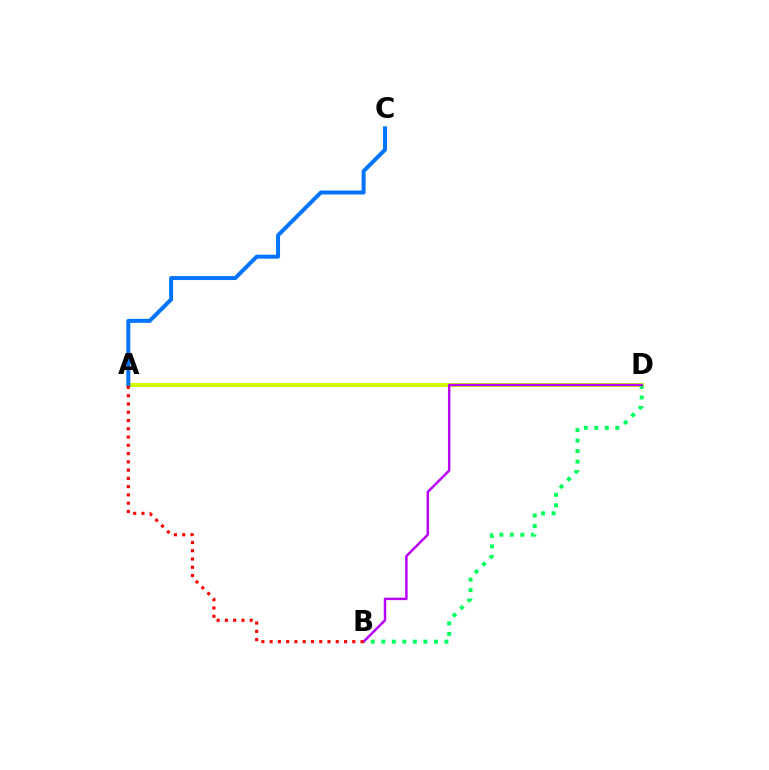{('A', 'D'): [{'color': '#d1ff00', 'line_style': 'solid', 'thickness': 2.89}], ('B', 'D'): [{'color': '#00ff5c', 'line_style': 'dotted', 'thickness': 2.86}, {'color': '#b900ff', 'line_style': 'solid', 'thickness': 1.77}], ('A', 'C'): [{'color': '#0074ff', 'line_style': 'solid', 'thickness': 2.85}], ('A', 'B'): [{'color': '#ff0000', 'line_style': 'dotted', 'thickness': 2.25}]}